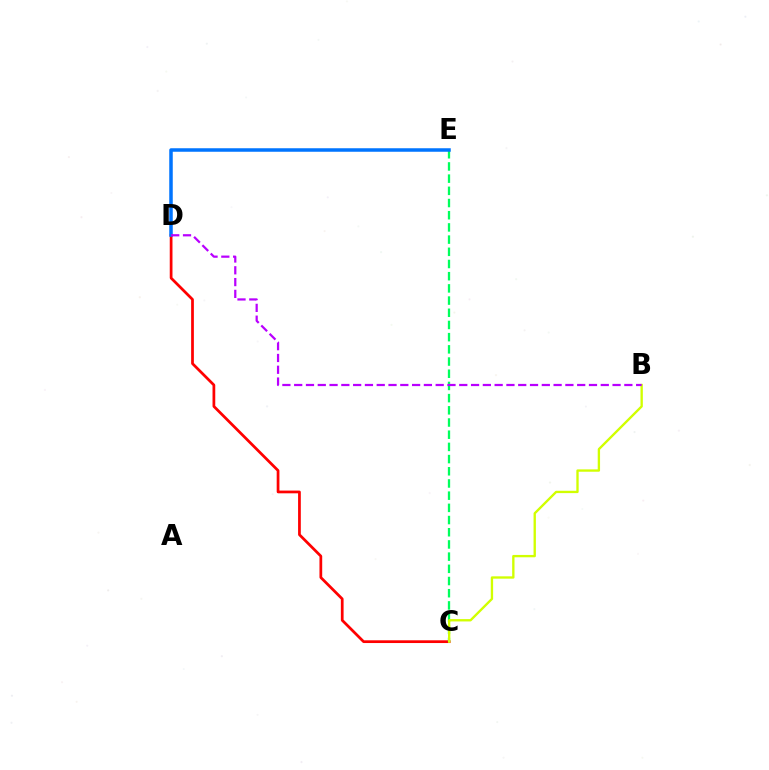{('C', 'D'): [{'color': '#ff0000', 'line_style': 'solid', 'thickness': 1.97}], ('C', 'E'): [{'color': '#00ff5c', 'line_style': 'dashed', 'thickness': 1.66}], ('B', 'C'): [{'color': '#d1ff00', 'line_style': 'solid', 'thickness': 1.69}], ('D', 'E'): [{'color': '#0074ff', 'line_style': 'solid', 'thickness': 2.53}], ('B', 'D'): [{'color': '#b900ff', 'line_style': 'dashed', 'thickness': 1.6}]}